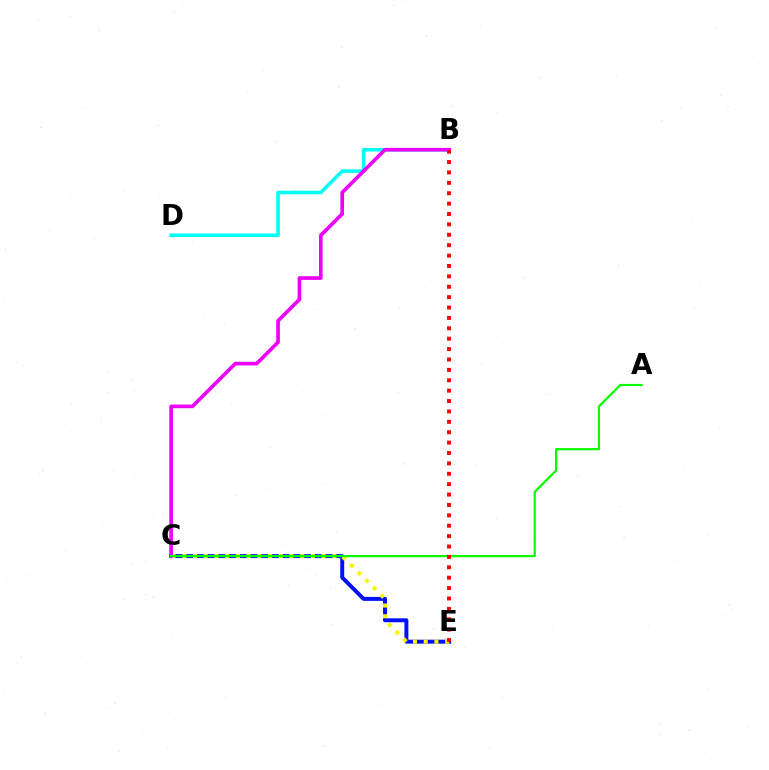{('B', 'D'): [{'color': '#00fff6', 'line_style': 'solid', 'thickness': 2.58}], ('C', 'E'): [{'color': '#0010ff', 'line_style': 'solid', 'thickness': 2.85}, {'color': '#fcf500', 'line_style': 'dotted', 'thickness': 2.91}], ('B', 'C'): [{'color': '#ee00ff', 'line_style': 'solid', 'thickness': 2.64}], ('A', 'C'): [{'color': '#08ff00', 'line_style': 'solid', 'thickness': 1.58}], ('B', 'E'): [{'color': '#ff0000', 'line_style': 'dotted', 'thickness': 2.82}]}